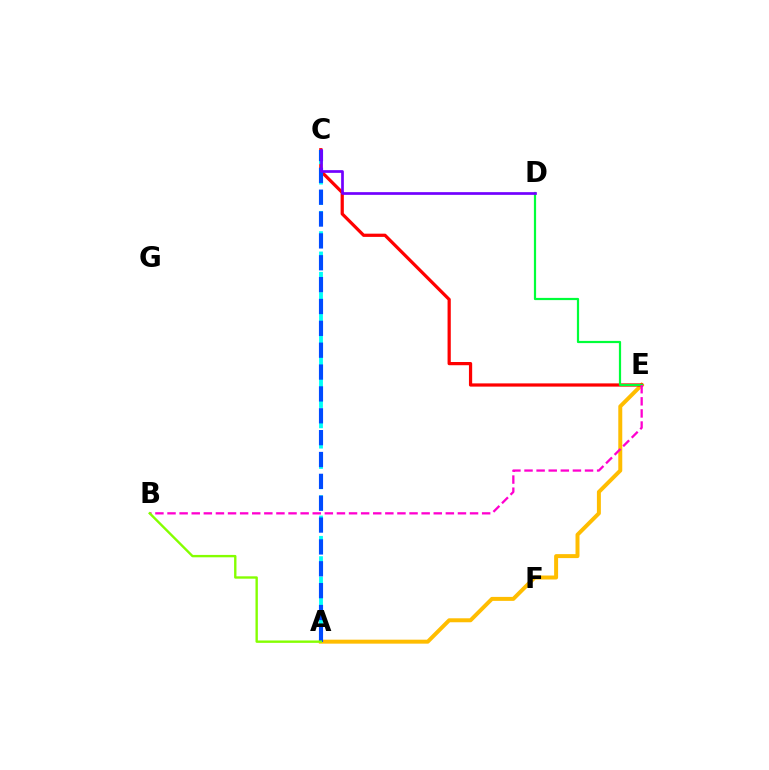{('A', 'E'): [{'color': '#ffbd00', 'line_style': 'solid', 'thickness': 2.86}], ('C', 'E'): [{'color': '#ff0000', 'line_style': 'solid', 'thickness': 2.32}], ('A', 'C'): [{'color': '#00fff6', 'line_style': 'dashed', 'thickness': 2.76}, {'color': '#004bff', 'line_style': 'dashed', 'thickness': 2.97}], ('D', 'E'): [{'color': '#00ff39', 'line_style': 'solid', 'thickness': 1.59}], ('B', 'E'): [{'color': '#ff00cf', 'line_style': 'dashed', 'thickness': 1.64}], ('A', 'B'): [{'color': '#84ff00', 'line_style': 'solid', 'thickness': 1.71}], ('C', 'D'): [{'color': '#7200ff', 'line_style': 'solid', 'thickness': 1.94}]}